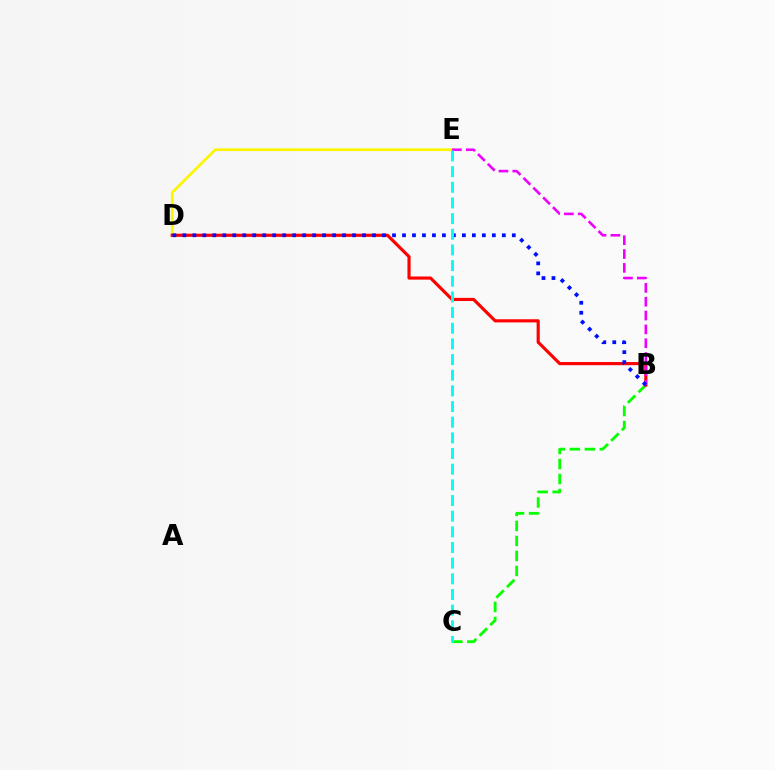{('B', 'C'): [{'color': '#08ff00', 'line_style': 'dashed', 'thickness': 2.04}], ('D', 'E'): [{'color': '#fcf500', 'line_style': 'solid', 'thickness': 1.94}], ('B', 'D'): [{'color': '#ff0000', 'line_style': 'solid', 'thickness': 2.27}, {'color': '#0010ff', 'line_style': 'dotted', 'thickness': 2.71}], ('B', 'E'): [{'color': '#ee00ff', 'line_style': 'dashed', 'thickness': 1.88}], ('C', 'E'): [{'color': '#00fff6', 'line_style': 'dashed', 'thickness': 2.13}]}